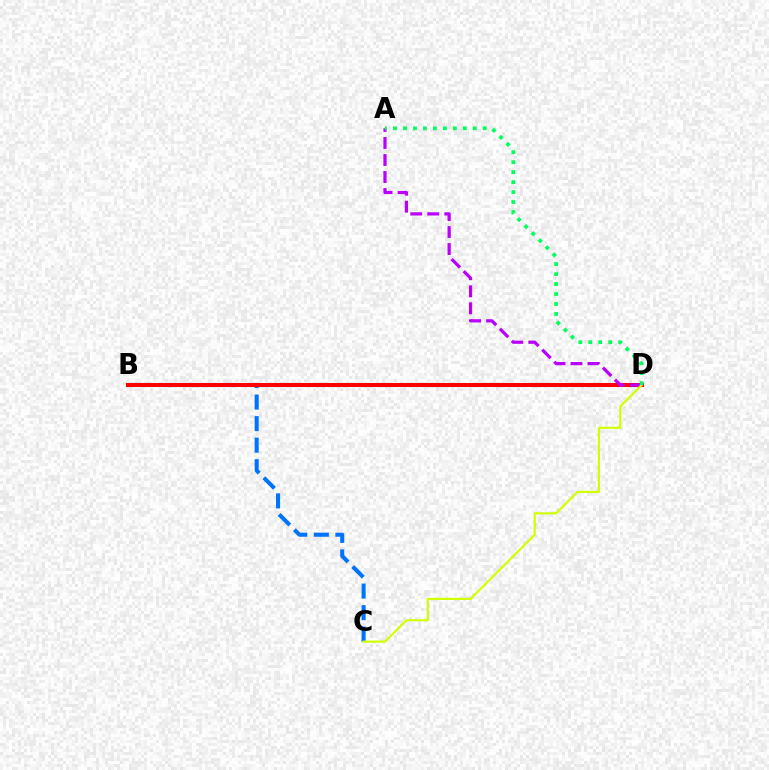{('B', 'C'): [{'color': '#0074ff', 'line_style': 'dashed', 'thickness': 2.92}], ('B', 'D'): [{'color': '#ff0000', 'line_style': 'solid', 'thickness': 2.91}], ('A', 'D'): [{'color': '#b900ff', 'line_style': 'dashed', 'thickness': 2.31}, {'color': '#00ff5c', 'line_style': 'dotted', 'thickness': 2.71}], ('C', 'D'): [{'color': '#d1ff00', 'line_style': 'solid', 'thickness': 1.55}]}